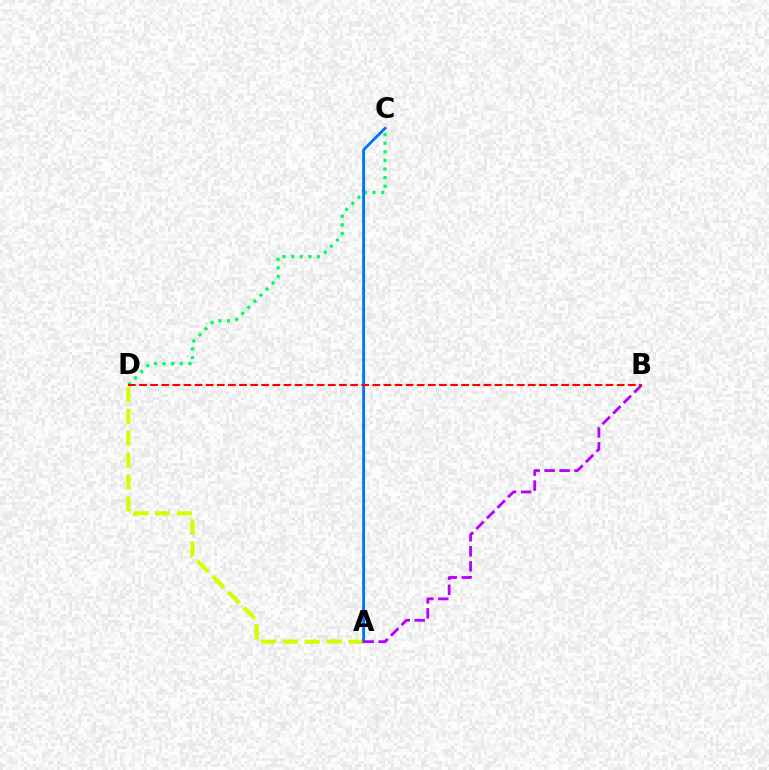{('C', 'D'): [{'color': '#00ff5c', 'line_style': 'dotted', 'thickness': 2.34}], ('A', 'D'): [{'color': '#d1ff00', 'line_style': 'dashed', 'thickness': 2.97}], ('A', 'C'): [{'color': '#0074ff', 'line_style': 'solid', 'thickness': 2.06}], ('A', 'B'): [{'color': '#b900ff', 'line_style': 'dashed', 'thickness': 2.03}], ('B', 'D'): [{'color': '#ff0000', 'line_style': 'dashed', 'thickness': 1.51}]}